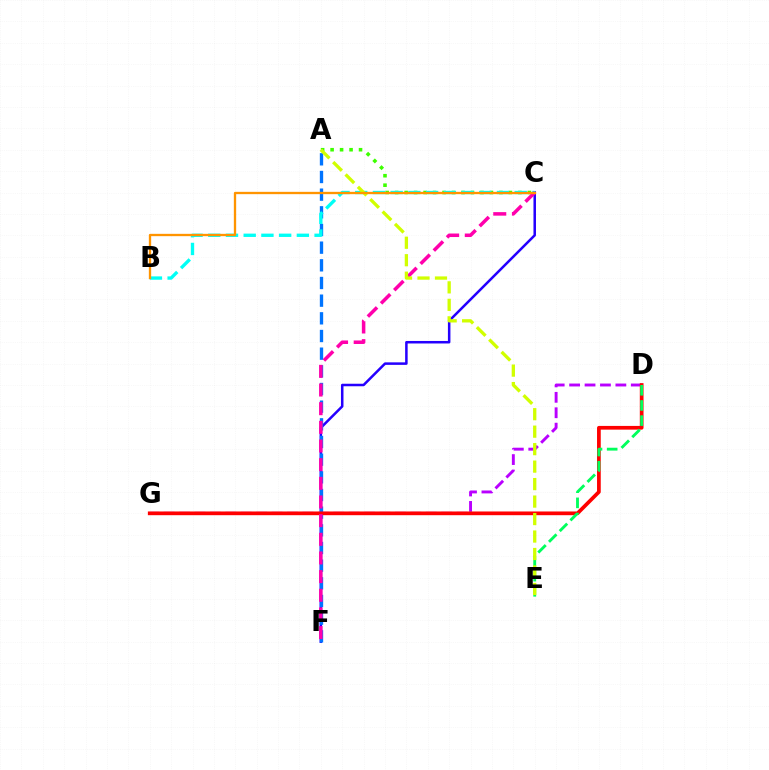{('C', 'F'): [{'color': '#2500ff', 'line_style': 'solid', 'thickness': 1.81}, {'color': '#ff00ac', 'line_style': 'dashed', 'thickness': 2.53}], ('A', 'F'): [{'color': '#0074ff', 'line_style': 'dashed', 'thickness': 2.4}], ('D', 'G'): [{'color': '#b900ff', 'line_style': 'dashed', 'thickness': 2.09}, {'color': '#ff0000', 'line_style': 'solid', 'thickness': 2.67}], ('A', 'C'): [{'color': '#3dff00', 'line_style': 'dotted', 'thickness': 2.58}], ('B', 'C'): [{'color': '#00fff6', 'line_style': 'dashed', 'thickness': 2.41}, {'color': '#ff9400', 'line_style': 'solid', 'thickness': 1.67}], ('D', 'E'): [{'color': '#00ff5c', 'line_style': 'dashed', 'thickness': 2.06}], ('A', 'E'): [{'color': '#d1ff00', 'line_style': 'dashed', 'thickness': 2.37}]}